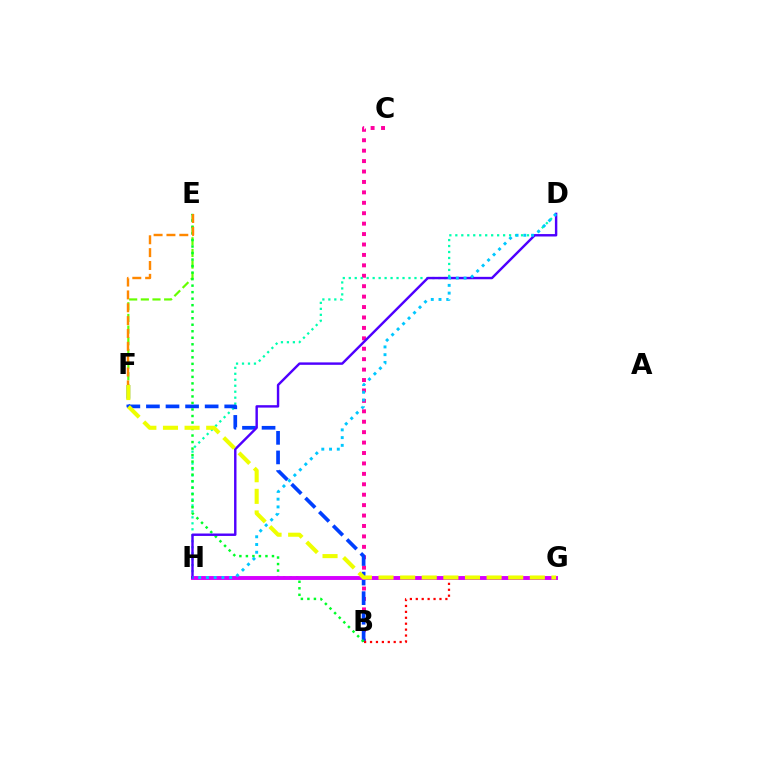{('B', 'C'): [{'color': '#ff00a0', 'line_style': 'dotted', 'thickness': 2.83}], ('D', 'H'): [{'color': '#00ffaf', 'line_style': 'dotted', 'thickness': 1.62}, {'color': '#4f00ff', 'line_style': 'solid', 'thickness': 1.74}, {'color': '#00c7ff', 'line_style': 'dotted', 'thickness': 2.1}], ('B', 'F'): [{'color': '#003fff', 'line_style': 'dashed', 'thickness': 2.66}], ('B', 'G'): [{'color': '#ff0000', 'line_style': 'dotted', 'thickness': 1.61}], ('E', 'F'): [{'color': '#66ff00', 'line_style': 'dashed', 'thickness': 1.58}, {'color': '#ff8800', 'line_style': 'dashed', 'thickness': 1.75}], ('B', 'E'): [{'color': '#00ff27', 'line_style': 'dotted', 'thickness': 1.77}], ('G', 'H'): [{'color': '#d600ff', 'line_style': 'solid', 'thickness': 2.81}], ('F', 'G'): [{'color': '#eeff00', 'line_style': 'dashed', 'thickness': 2.94}]}